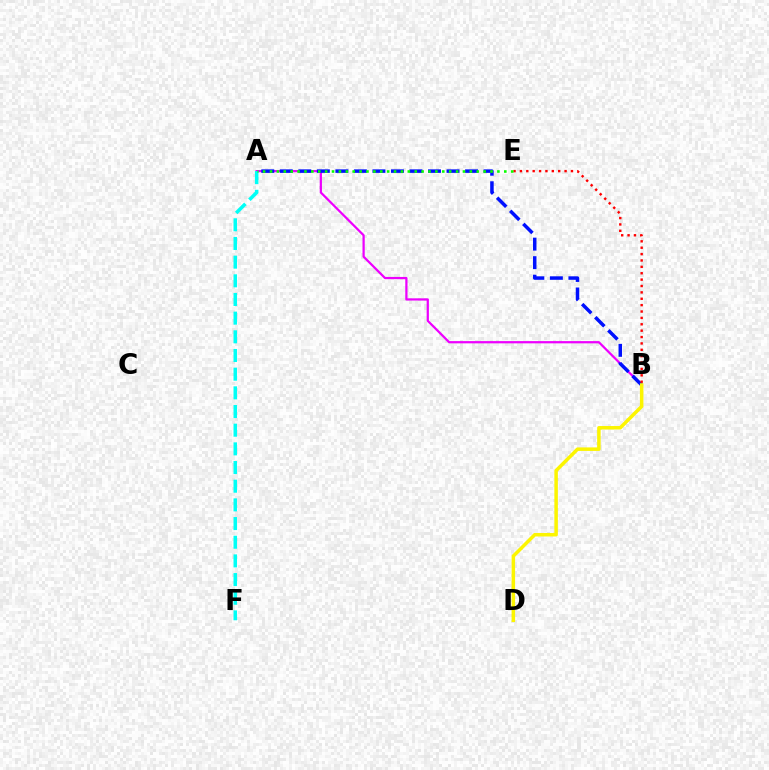{('A', 'B'): [{'color': '#ee00ff', 'line_style': 'solid', 'thickness': 1.61}, {'color': '#0010ff', 'line_style': 'dashed', 'thickness': 2.52}], ('B', 'E'): [{'color': '#ff0000', 'line_style': 'dotted', 'thickness': 1.73}], ('A', 'F'): [{'color': '#00fff6', 'line_style': 'dashed', 'thickness': 2.54}], ('A', 'E'): [{'color': '#08ff00', 'line_style': 'dotted', 'thickness': 1.87}], ('B', 'D'): [{'color': '#fcf500', 'line_style': 'solid', 'thickness': 2.52}]}